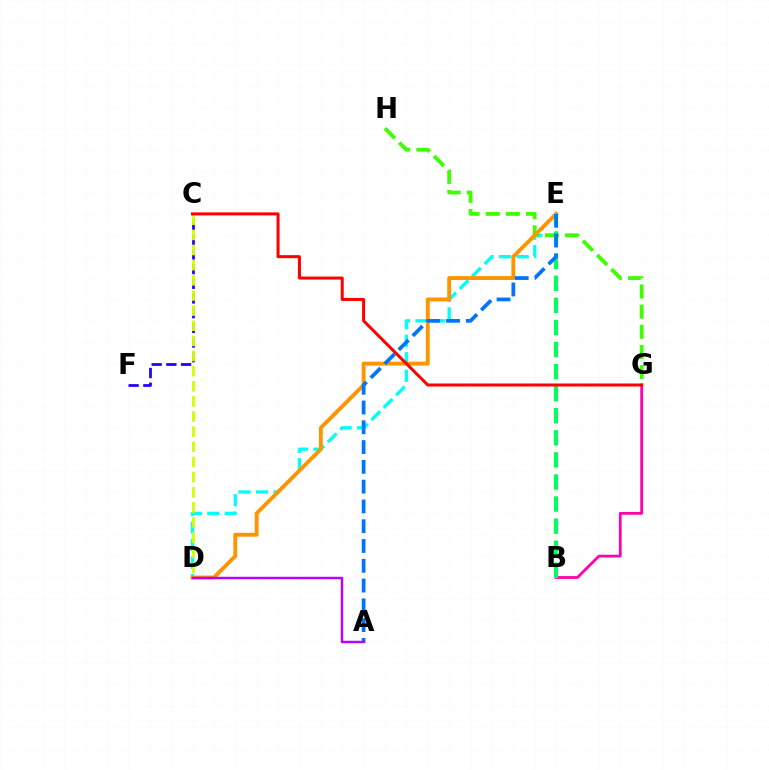{('D', 'E'): [{'color': '#00fff6', 'line_style': 'dashed', 'thickness': 2.38}, {'color': '#ff9400', 'line_style': 'solid', 'thickness': 2.78}], ('G', 'H'): [{'color': '#3dff00', 'line_style': 'dashed', 'thickness': 2.74}], ('B', 'G'): [{'color': '#ff00ac', 'line_style': 'solid', 'thickness': 2.0}], ('C', 'F'): [{'color': '#2500ff', 'line_style': 'dashed', 'thickness': 2.0}], ('B', 'E'): [{'color': '#00ff5c', 'line_style': 'dashed', 'thickness': 3.0}], ('A', 'E'): [{'color': '#0074ff', 'line_style': 'dashed', 'thickness': 2.69}], ('C', 'D'): [{'color': '#d1ff00', 'line_style': 'dashed', 'thickness': 2.06}], ('A', 'D'): [{'color': '#b900ff', 'line_style': 'solid', 'thickness': 1.77}], ('C', 'G'): [{'color': '#ff0000', 'line_style': 'solid', 'thickness': 2.17}]}